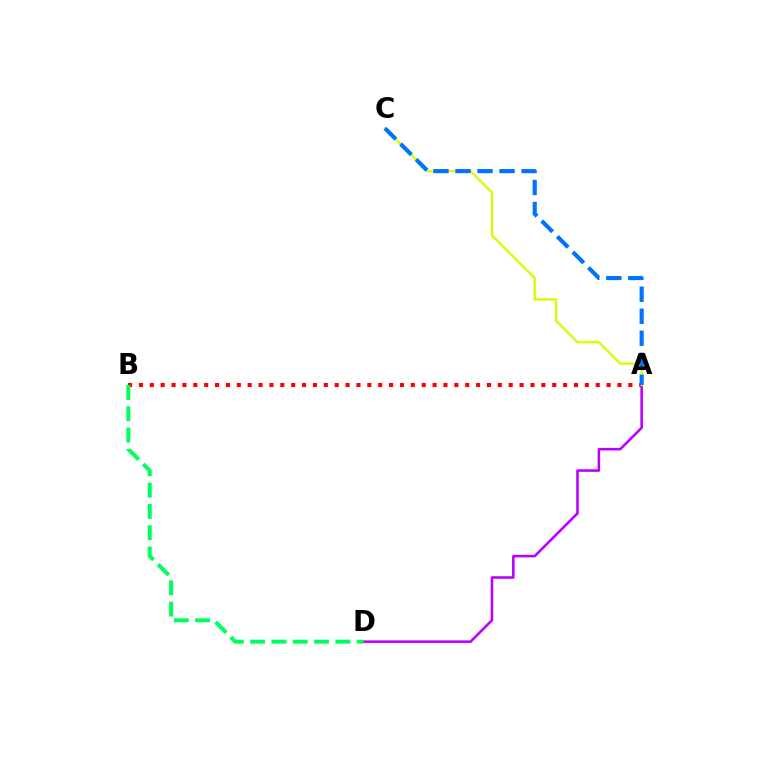{('A', 'D'): [{'color': '#b900ff', 'line_style': 'solid', 'thickness': 1.85}], ('A', 'B'): [{'color': '#ff0000', 'line_style': 'dotted', 'thickness': 2.96}], ('A', 'C'): [{'color': '#d1ff00', 'line_style': 'solid', 'thickness': 1.67}, {'color': '#0074ff', 'line_style': 'dashed', 'thickness': 2.99}], ('B', 'D'): [{'color': '#00ff5c', 'line_style': 'dashed', 'thickness': 2.89}]}